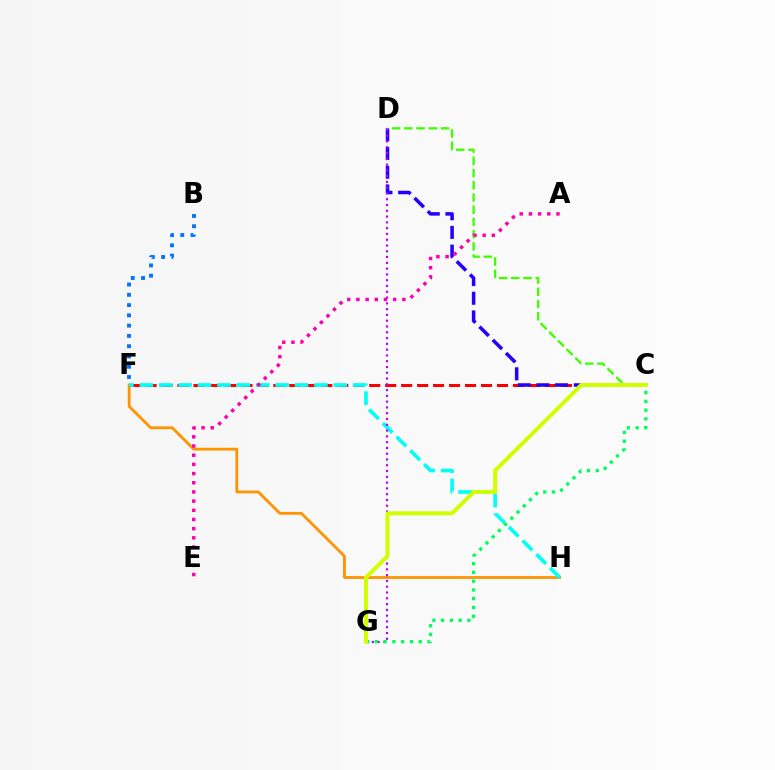{('C', 'F'): [{'color': '#ff0000', 'line_style': 'dashed', 'thickness': 2.17}], ('C', 'D'): [{'color': '#2500ff', 'line_style': 'dashed', 'thickness': 2.54}, {'color': '#3dff00', 'line_style': 'dashed', 'thickness': 1.66}], ('F', 'H'): [{'color': '#ff9400', 'line_style': 'solid', 'thickness': 2.03}, {'color': '#00fff6', 'line_style': 'dashed', 'thickness': 2.63}], ('D', 'G'): [{'color': '#b900ff', 'line_style': 'dotted', 'thickness': 1.57}], ('C', 'G'): [{'color': '#00ff5c', 'line_style': 'dotted', 'thickness': 2.38}, {'color': '#d1ff00', 'line_style': 'solid', 'thickness': 2.88}], ('B', 'F'): [{'color': '#0074ff', 'line_style': 'dotted', 'thickness': 2.79}], ('A', 'E'): [{'color': '#ff00ac', 'line_style': 'dotted', 'thickness': 2.49}]}